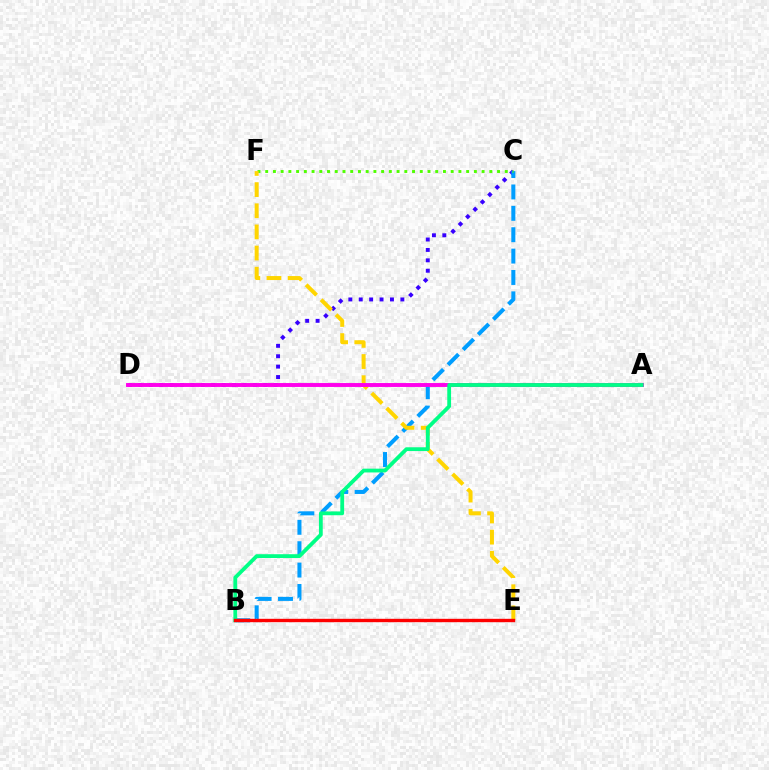{('C', 'D'): [{'color': '#3700ff', 'line_style': 'dotted', 'thickness': 2.83}], ('B', 'C'): [{'color': '#009eff', 'line_style': 'dashed', 'thickness': 2.9}], ('C', 'F'): [{'color': '#4fff00', 'line_style': 'dotted', 'thickness': 2.1}], ('E', 'F'): [{'color': '#ffd500', 'line_style': 'dashed', 'thickness': 2.87}], ('A', 'D'): [{'color': '#ff00ed', 'line_style': 'solid', 'thickness': 2.81}], ('A', 'B'): [{'color': '#00ff86', 'line_style': 'solid', 'thickness': 2.73}], ('B', 'E'): [{'color': '#ff0000', 'line_style': 'solid', 'thickness': 2.43}]}